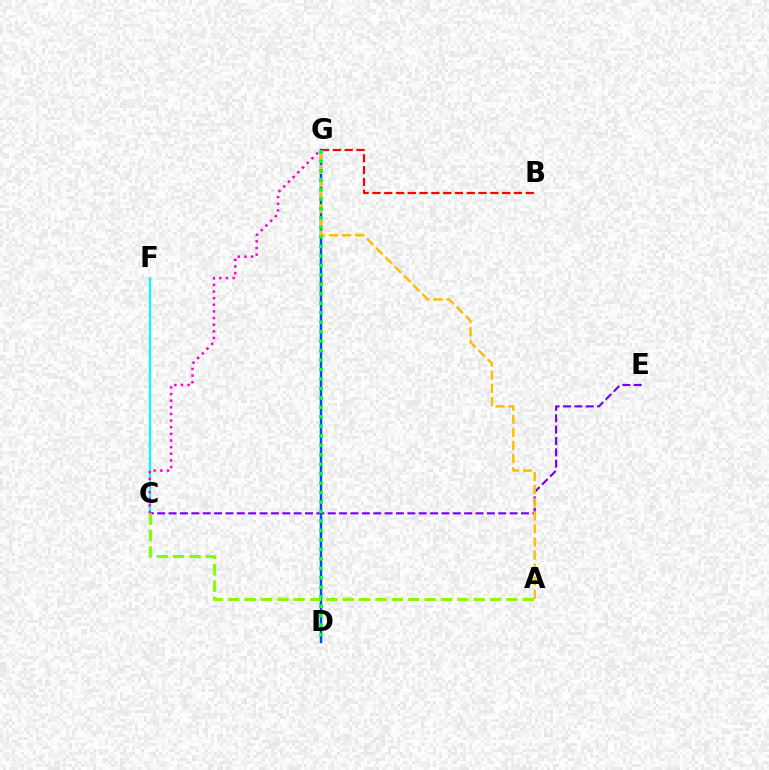{('D', 'G'): [{'color': '#004bff', 'line_style': 'solid', 'thickness': 1.77}, {'color': '#00ff39', 'line_style': 'dotted', 'thickness': 2.57}], ('C', 'E'): [{'color': '#7200ff', 'line_style': 'dashed', 'thickness': 1.54}], ('C', 'F'): [{'color': '#00fff6', 'line_style': 'solid', 'thickness': 1.57}], ('C', 'G'): [{'color': '#ff00cf', 'line_style': 'dotted', 'thickness': 1.8}], ('A', 'G'): [{'color': '#ffbd00', 'line_style': 'dashed', 'thickness': 1.78}], ('B', 'G'): [{'color': '#ff0000', 'line_style': 'dashed', 'thickness': 1.6}], ('A', 'C'): [{'color': '#84ff00', 'line_style': 'dashed', 'thickness': 2.22}]}